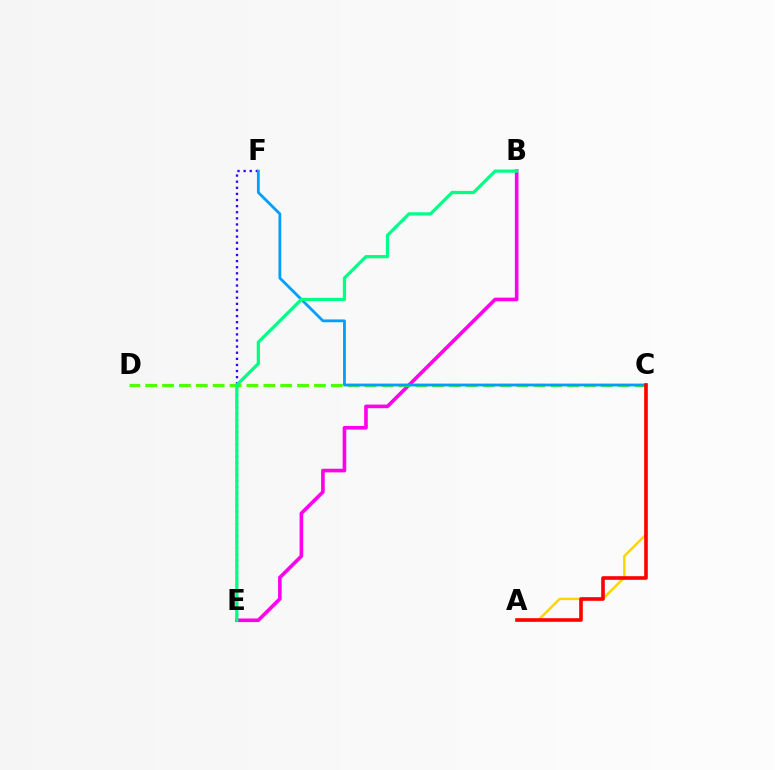{('A', 'C'): [{'color': '#ffd500', 'line_style': 'solid', 'thickness': 1.76}, {'color': '#ff0000', 'line_style': 'solid', 'thickness': 2.6}], ('B', 'E'): [{'color': '#ff00ed', 'line_style': 'solid', 'thickness': 2.6}, {'color': '#00ff86', 'line_style': 'solid', 'thickness': 2.34}], ('E', 'F'): [{'color': '#3700ff', 'line_style': 'dotted', 'thickness': 1.66}], ('C', 'D'): [{'color': '#4fff00', 'line_style': 'dashed', 'thickness': 2.29}], ('C', 'F'): [{'color': '#009eff', 'line_style': 'solid', 'thickness': 2.01}]}